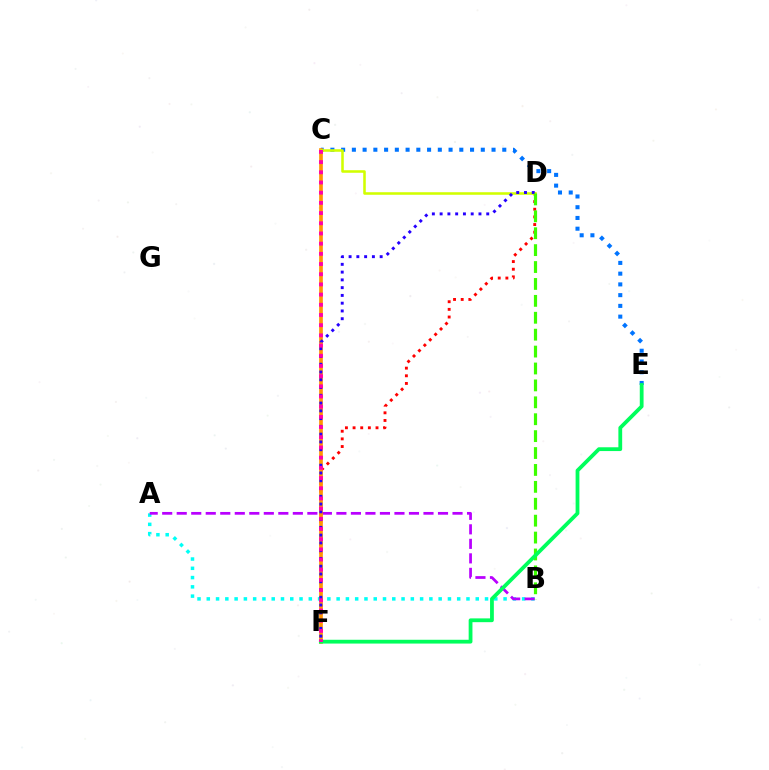{('A', 'B'): [{'color': '#00fff6', 'line_style': 'dotted', 'thickness': 2.52}, {'color': '#b900ff', 'line_style': 'dashed', 'thickness': 1.97}], ('D', 'F'): [{'color': '#ff0000', 'line_style': 'dotted', 'thickness': 2.08}, {'color': '#2500ff', 'line_style': 'dotted', 'thickness': 2.11}], ('C', 'E'): [{'color': '#0074ff', 'line_style': 'dotted', 'thickness': 2.92}], ('C', 'F'): [{'color': '#ff9400', 'line_style': 'solid', 'thickness': 2.64}, {'color': '#ff00ac', 'line_style': 'dotted', 'thickness': 2.77}], ('C', 'D'): [{'color': '#d1ff00', 'line_style': 'solid', 'thickness': 1.84}], ('B', 'D'): [{'color': '#3dff00', 'line_style': 'dashed', 'thickness': 2.3}], ('E', 'F'): [{'color': '#00ff5c', 'line_style': 'solid', 'thickness': 2.73}]}